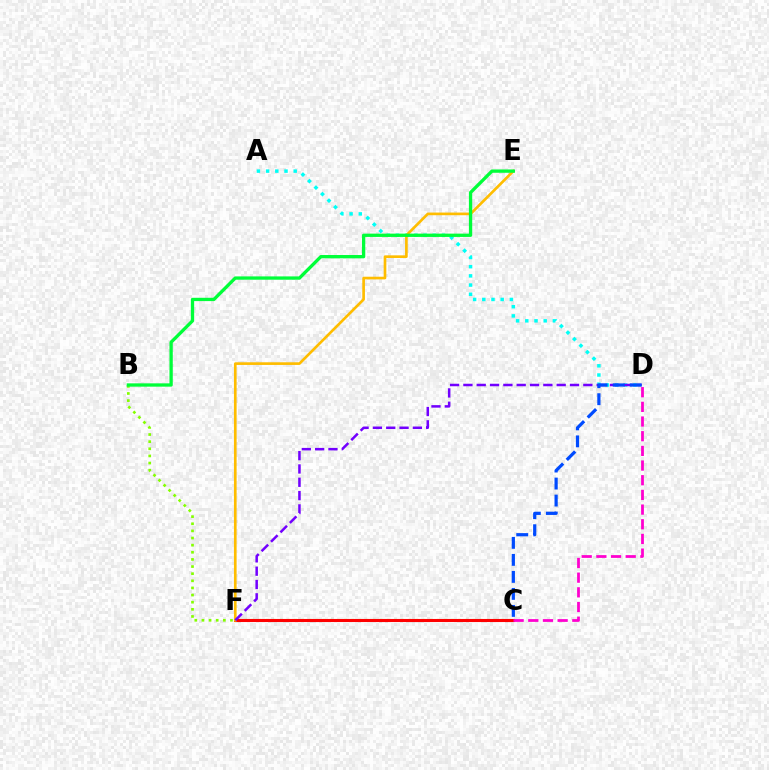{('A', 'D'): [{'color': '#00fff6', 'line_style': 'dotted', 'thickness': 2.5}], ('B', 'C'): [{'color': '#84ff00', 'line_style': 'dotted', 'thickness': 1.94}], ('C', 'F'): [{'color': '#ff0000', 'line_style': 'solid', 'thickness': 2.21}], ('E', 'F'): [{'color': '#ffbd00', 'line_style': 'solid', 'thickness': 1.92}], ('D', 'F'): [{'color': '#7200ff', 'line_style': 'dashed', 'thickness': 1.81}], ('B', 'E'): [{'color': '#00ff39', 'line_style': 'solid', 'thickness': 2.38}], ('C', 'D'): [{'color': '#ff00cf', 'line_style': 'dashed', 'thickness': 1.99}, {'color': '#004bff', 'line_style': 'dashed', 'thickness': 2.31}]}